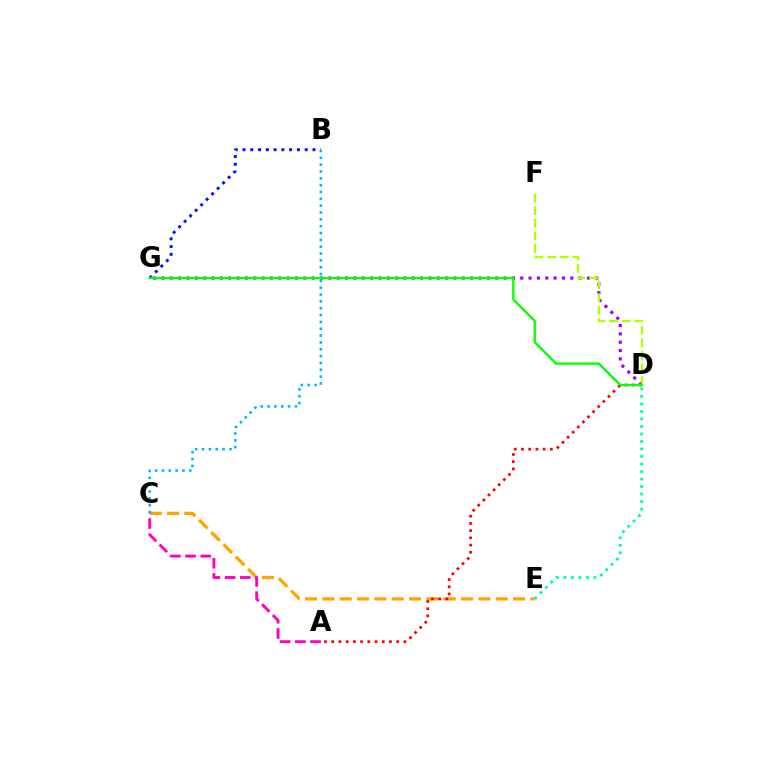{('B', 'G'): [{'color': '#0010ff', 'line_style': 'dotted', 'thickness': 2.11}], ('C', 'E'): [{'color': '#ffa500', 'line_style': 'dashed', 'thickness': 2.36}], ('D', 'G'): [{'color': '#9b00ff', 'line_style': 'dotted', 'thickness': 2.27}, {'color': '#08ff00', 'line_style': 'solid', 'thickness': 1.7}], ('A', 'C'): [{'color': '#ff00bd', 'line_style': 'dashed', 'thickness': 2.07}], ('D', 'E'): [{'color': '#00ff9d', 'line_style': 'dotted', 'thickness': 2.04}], ('B', 'C'): [{'color': '#00b5ff', 'line_style': 'dotted', 'thickness': 1.86}], ('A', 'D'): [{'color': '#ff0000', 'line_style': 'dotted', 'thickness': 1.96}], ('D', 'F'): [{'color': '#b3ff00', 'line_style': 'dashed', 'thickness': 1.71}]}